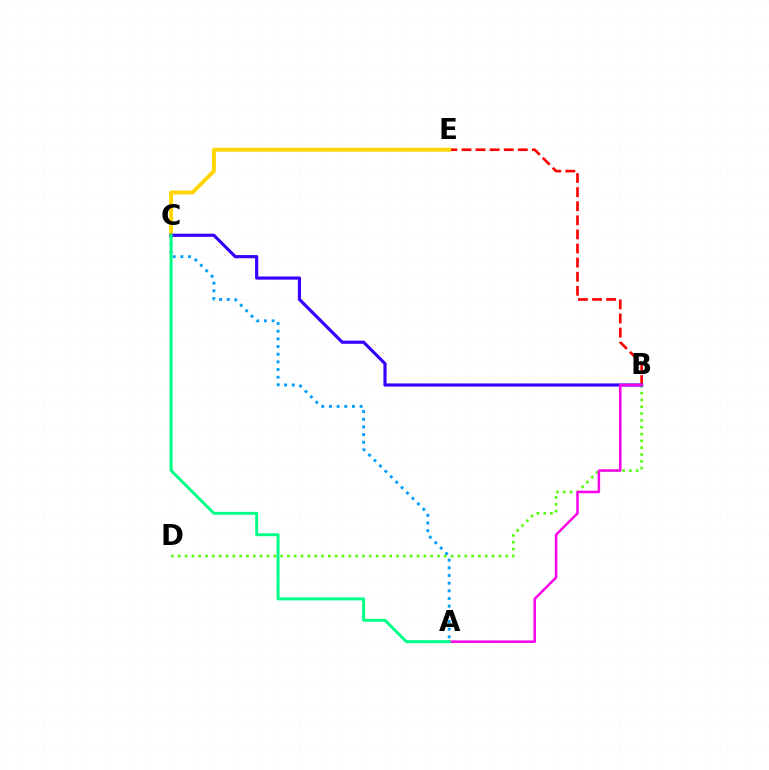{('B', 'E'): [{'color': '#ff0000', 'line_style': 'dashed', 'thickness': 1.91}], ('B', 'D'): [{'color': '#4fff00', 'line_style': 'dotted', 'thickness': 1.85}], ('C', 'E'): [{'color': '#ffd500', 'line_style': 'solid', 'thickness': 2.81}], ('A', 'C'): [{'color': '#009eff', 'line_style': 'dotted', 'thickness': 2.08}, {'color': '#00ff86', 'line_style': 'solid', 'thickness': 2.13}], ('B', 'C'): [{'color': '#3700ff', 'line_style': 'solid', 'thickness': 2.28}], ('A', 'B'): [{'color': '#ff00ed', 'line_style': 'solid', 'thickness': 1.8}]}